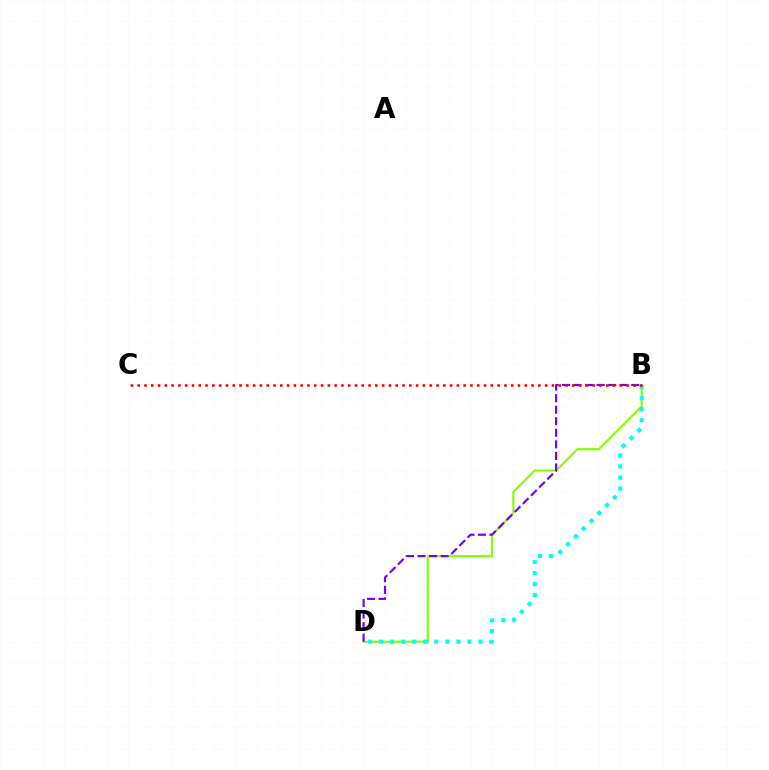{('B', 'D'): [{'color': '#84ff00', 'line_style': 'solid', 'thickness': 1.52}, {'color': '#00fff6', 'line_style': 'dotted', 'thickness': 3.0}, {'color': '#7200ff', 'line_style': 'dashed', 'thickness': 1.57}], ('B', 'C'): [{'color': '#ff0000', 'line_style': 'dotted', 'thickness': 1.85}]}